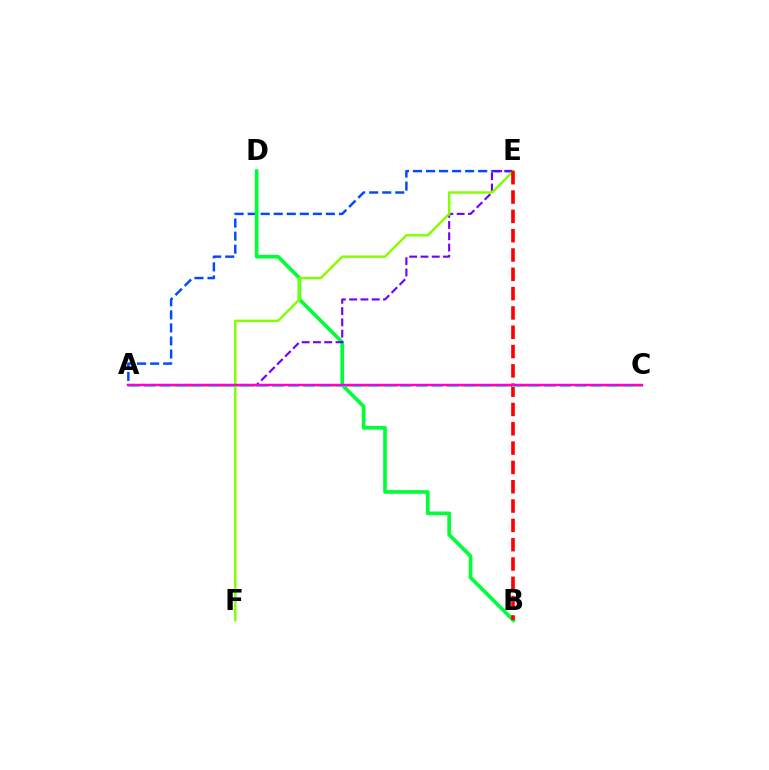{('A', 'E'): [{'color': '#004bff', 'line_style': 'dashed', 'thickness': 1.77}, {'color': '#7200ff', 'line_style': 'dashed', 'thickness': 1.53}], ('A', 'C'): [{'color': '#ffbd00', 'line_style': 'dashed', 'thickness': 1.95}, {'color': '#00fff6', 'line_style': 'dashed', 'thickness': 2.17}, {'color': '#ff00cf', 'line_style': 'solid', 'thickness': 1.76}], ('B', 'D'): [{'color': '#00ff39', 'line_style': 'solid', 'thickness': 2.65}], ('E', 'F'): [{'color': '#84ff00', 'line_style': 'solid', 'thickness': 1.77}], ('B', 'E'): [{'color': '#ff0000', 'line_style': 'dashed', 'thickness': 2.62}]}